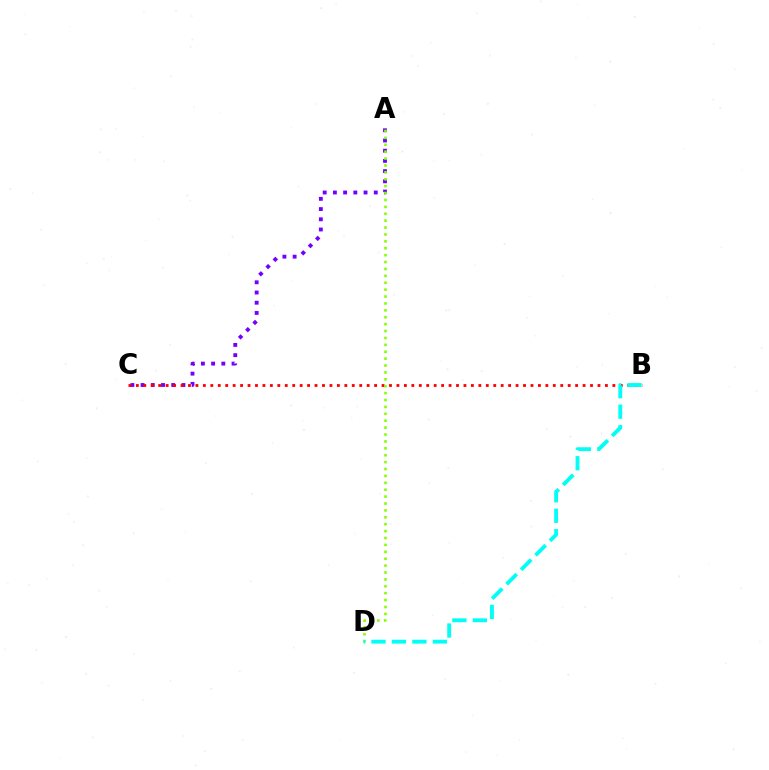{('A', 'C'): [{'color': '#7200ff', 'line_style': 'dotted', 'thickness': 2.77}], ('B', 'C'): [{'color': '#ff0000', 'line_style': 'dotted', 'thickness': 2.02}], ('A', 'D'): [{'color': '#84ff00', 'line_style': 'dotted', 'thickness': 1.87}], ('B', 'D'): [{'color': '#00fff6', 'line_style': 'dashed', 'thickness': 2.78}]}